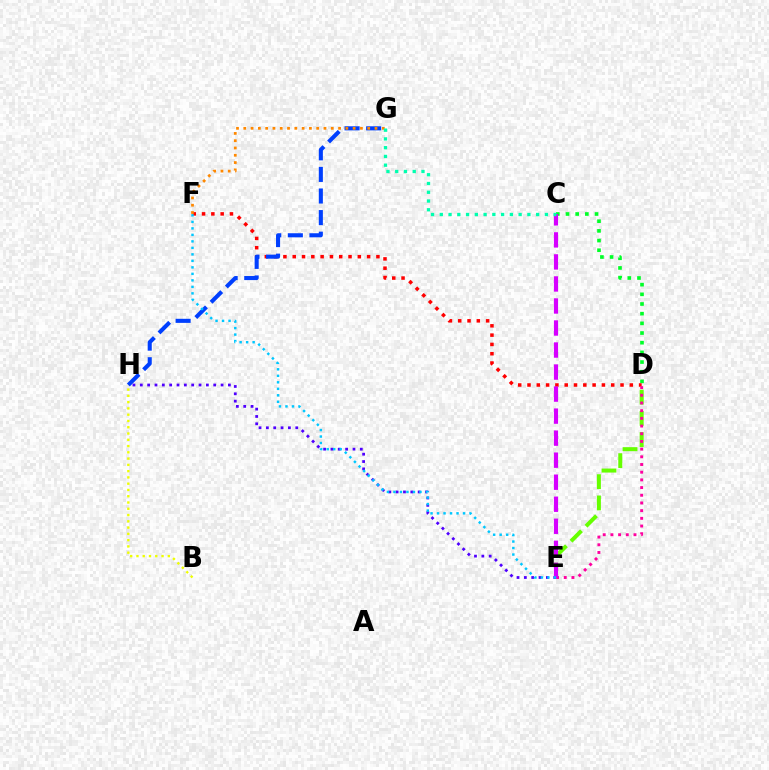{('C', 'D'): [{'color': '#00ff27', 'line_style': 'dotted', 'thickness': 2.63}], ('D', 'F'): [{'color': '#ff0000', 'line_style': 'dotted', 'thickness': 2.53}], ('G', 'H'): [{'color': '#003fff', 'line_style': 'dashed', 'thickness': 2.93}], ('E', 'H'): [{'color': '#4f00ff', 'line_style': 'dotted', 'thickness': 1.99}], ('F', 'G'): [{'color': '#ff8800', 'line_style': 'dotted', 'thickness': 1.98}], ('B', 'H'): [{'color': '#eeff00', 'line_style': 'dotted', 'thickness': 1.7}], ('D', 'E'): [{'color': '#66ff00', 'line_style': 'dashed', 'thickness': 2.88}, {'color': '#ff00a0', 'line_style': 'dotted', 'thickness': 2.09}], ('C', 'E'): [{'color': '#d600ff', 'line_style': 'dashed', 'thickness': 2.99}], ('E', 'F'): [{'color': '#00c7ff', 'line_style': 'dotted', 'thickness': 1.77}], ('C', 'G'): [{'color': '#00ffaf', 'line_style': 'dotted', 'thickness': 2.38}]}